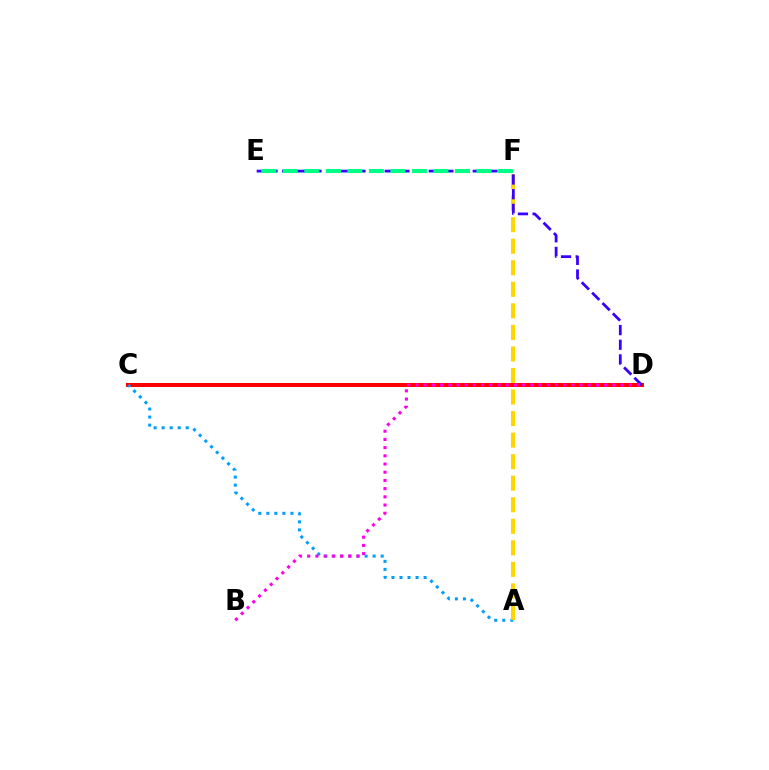{('C', 'D'): [{'color': '#4fff00', 'line_style': 'dashed', 'thickness': 1.7}, {'color': '#ff0000', 'line_style': 'solid', 'thickness': 2.88}], ('A', 'C'): [{'color': '#009eff', 'line_style': 'dotted', 'thickness': 2.18}], ('A', 'F'): [{'color': '#ffd500', 'line_style': 'dashed', 'thickness': 2.93}], ('D', 'E'): [{'color': '#3700ff', 'line_style': 'dashed', 'thickness': 1.99}], ('B', 'D'): [{'color': '#ff00ed', 'line_style': 'dotted', 'thickness': 2.23}], ('E', 'F'): [{'color': '#00ff86', 'line_style': 'dashed', 'thickness': 2.92}]}